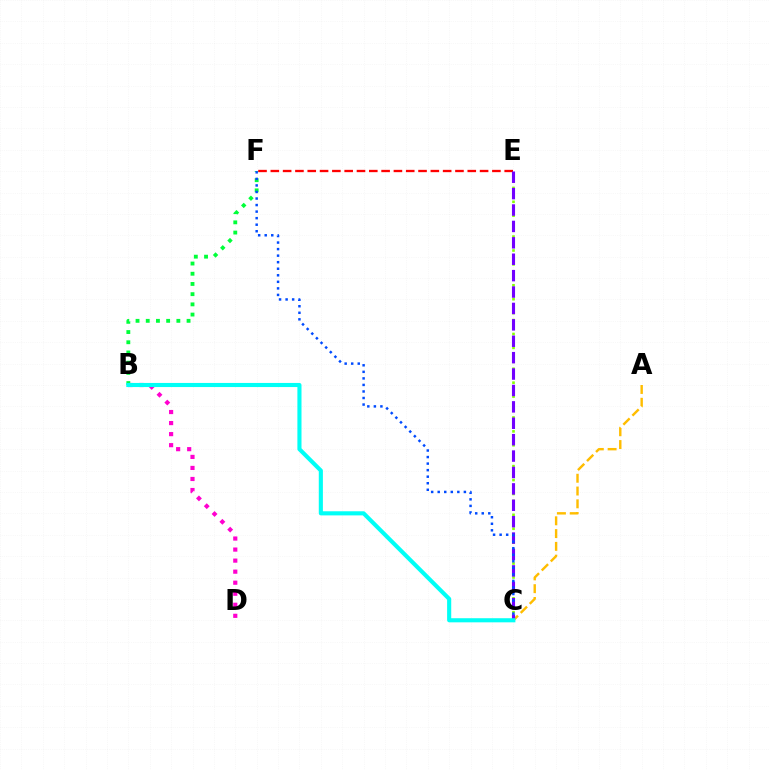{('B', 'F'): [{'color': '#00ff39', 'line_style': 'dotted', 'thickness': 2.77}], ('E', 'F'): [{'color': '#ff0000', 'line_style': 'dashed', 'thickness': 1.67}], ('C', 'E'): [{'color': '#84ff00', 'line_style': 'dotted', 'thickness': 1.89}, {'color': '#7200ff', 'line_style': 'dashed', 'thickness': 2.23}], ('A', 'C'): [{'color': '#ffbd00', 'line_style': 'dashed', 'thickness': 1.74}], ('B', 'D'): [{'color': '#ff00cf', 'line_style': 'dotted', 'thickness': 3.0}], ('C', 'F'): [{'color': '#004bff', 'line_style': 'dotted', 'thickness': 1.78}], ('B', 'C'): [{'color': '#00fff6', 'line_style': 'solid', 'thickness': 2.96}]}